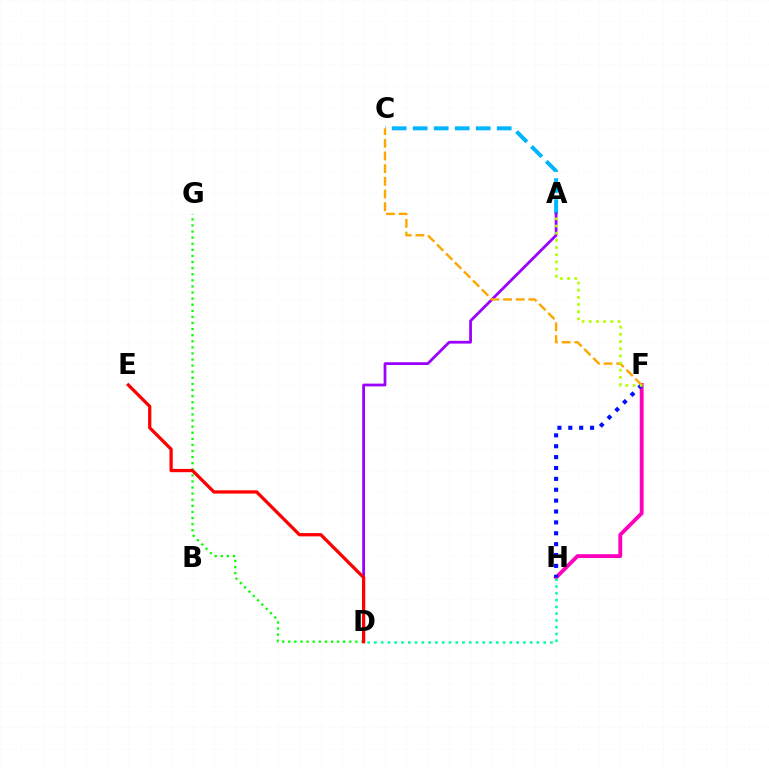{('F', 'H'): [{'color': '#ff00bd', 'line_style': 'solid', 'thickness': 2.77}, {'color': '#0010ff', 'line_style': 'dotted', 'thickness': 2.96}], ('A', 'C'): [{'color': '#00b5ff', 'line_style': 'dashed', 'thickness': 2.85}], ('A', 'D'): [{'color': '#9b00ff', 'line_style': 'solid', 'thickness': 1.99}], ('C', 'F'): [{'color': '#ffa500', 'line_style': 'dashed', 'thickness': 1.72}], ('D', 'G'): [{'color': '#08ff00', 'line_style': 'dotted', 'thickness': 1.66}], ('D', 'E'): [{'color': '#ff0000', 'line_style': 'solid', 'thickness': 2.35}], ('D', 'H'): [{'color': '#00ff9d', 'line_style': 'dotted', 'thickness': 1.84}], ('A', 'F'): [{'color': '#b3ff00', 'line_style': 'dotted', 'thickness': 1.95}]}